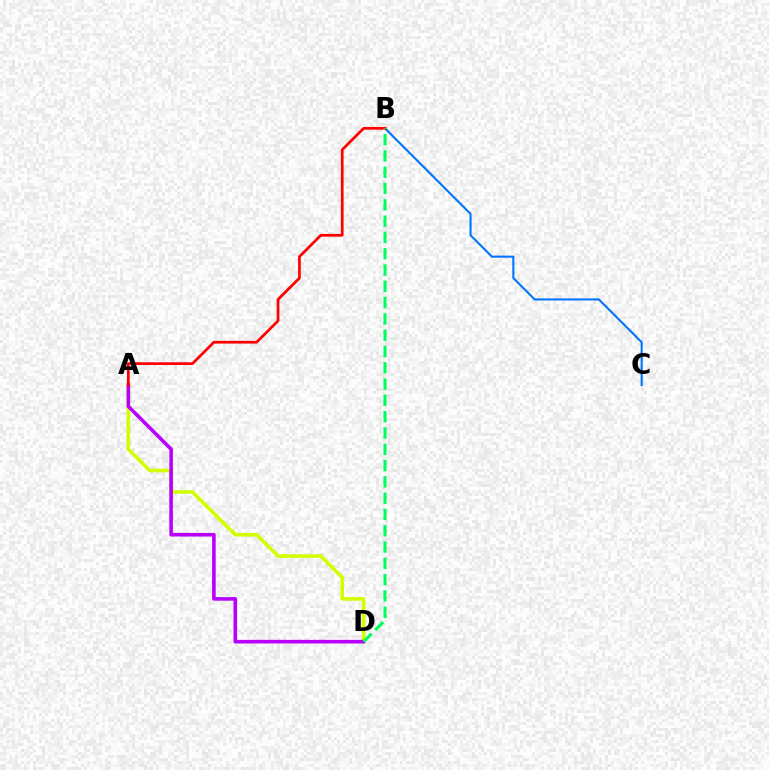{('A', 'D'): [{'color': '#d1ff00', 'line_style': 'solid', 'thickness': 2.59}, {'color': '#b900ff', 'line_style': 'solid', 'thickness': 2.59}], ('B', 'C'): [{'color': '#0074ff', 'line_style': 'solid', 'thickness': 1.5}], ('A', 'B'): [{'color': '#ff0000', 'line_style': 'solid', 'thickness': 1.96}], ('B', 'D'): [{'color': '#00ff5c', 'line_style': 'dashed', 'thickness': 2.21}]}